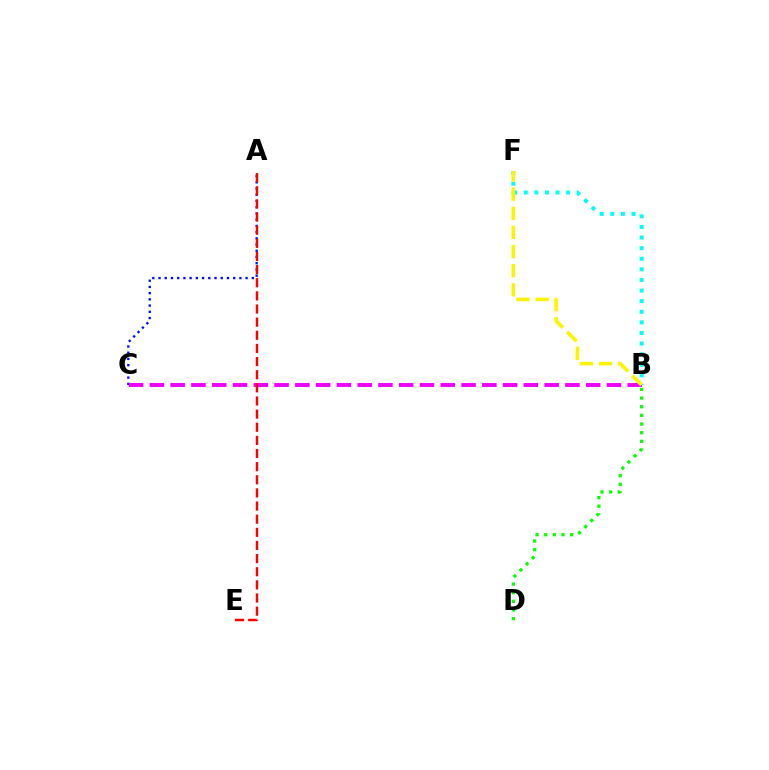{('B', 'F'): [{'color': '#00fff6', 'line_style': 'dotted', 'thickness': 2.88}, {'color': '#fcf500', 'line_style': 'dashed', 'thickness': 2.6}], ('A', 'C'): [{'color': '#0010ff', 'line_style': 'dotted', 'thickness': 1.69}], ('B', 'C'): [{'color': '#ee00ff', 'line_style': 'dashed', 'thickness': 2.82}], ('B', 'D'): [{'color': '#08ff00', 'line_style': 'dotted', 'thickness': 2.35}], ('A', 'E'): [{'color': '#ff0000', 'line_style': 'dashed', 'thickness': 1.78}]}